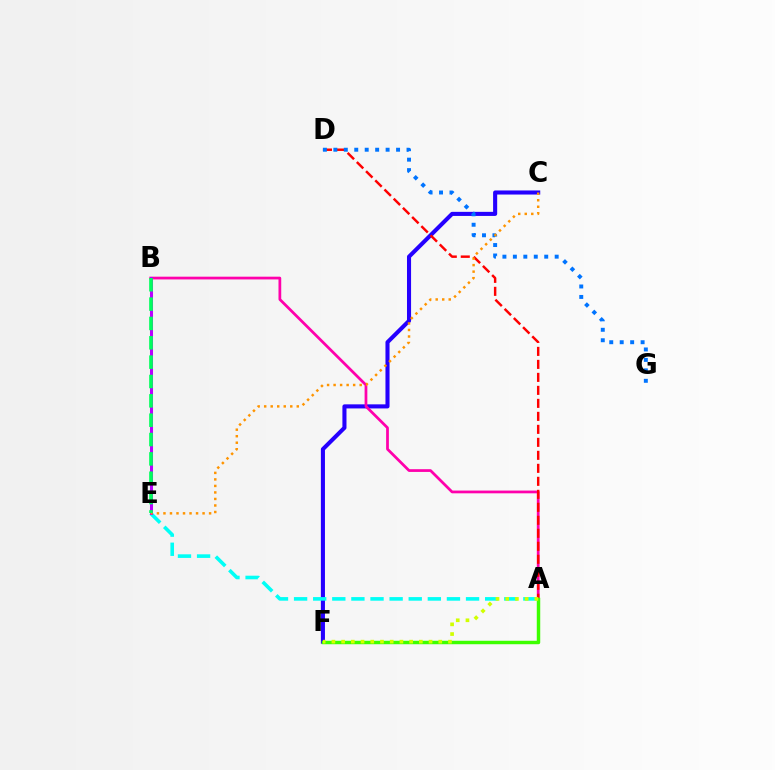{('C', 'F'): [{'color': '#2500ff', 'line_style': 'solid', 'thickness': 2.94}], ('A', 'E'): [{'color': '#00fff6', 'line_style': 'dashed', 'thickness': 2.6}], ('A', 'B'): [{'color': '#ff00ac', 'line_style': 'solid', 'thickness': 1.98}], ('B', 'E'): [{'color': '#b900ff', 'line_style': 'solid', 'thickness': 2.18}, {'color': '#00ff5c', 'line_style': 'dashed', 'thickness': 2.63}], ('A', 'D'): [{'color': '#ff0000', 'line_style': 'dashed', 'thickness': 1.77}], ('D', 'G'): [{'color': '#0074ff', 'line_style': 'dotted', 'thickness': 2.84}], ('A', 'F'): [{'color': '#3dff00', 'line_style': 'solid', 'thickness': 2.48}, {'color': '#d1ff00', 'line_style': 'dotted', 'thickness': 2.64}], ('C', 'E'): [{'color': '#ff9400', 'line_style': 'dotted', 'thickness': 1.77}]}